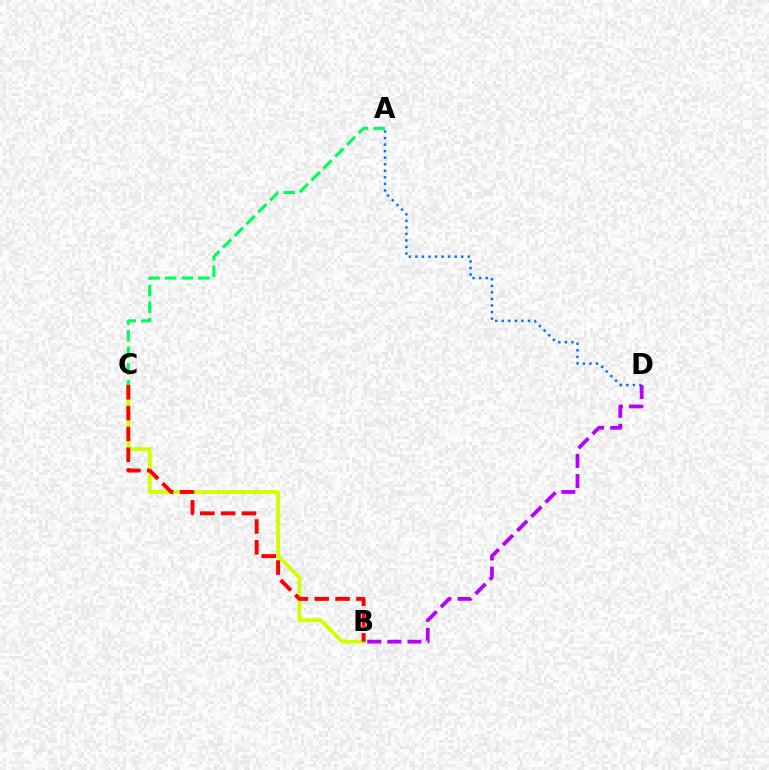{('A', 'D'): [{'color': '#0074ff', 'line_style': 'dotted', 'thickness': 1.78}], ('B', 'D'): [{'color': '#b900ff', 'line_style': 'dashed', 'thickness': 2.73}], ('B', 'C'): [{'color': '#d1ff00', 'line_style': 'solid', 'thickness': 2.75}, {'color': '#ff0000', 'line_style': 'dashed', 'thickness': 2.83}], ('A', 'C'): [{'color': '#00ff5c', 'line_style': 'dashed', 'thickness': 2.26}]}